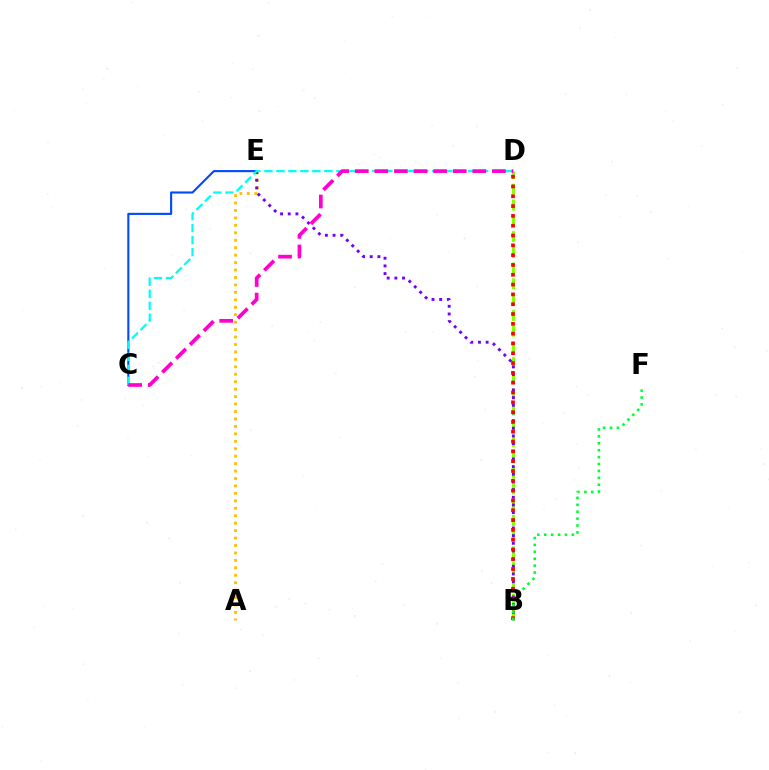{('B', 'D'): [{'color': '#84ff00', 'line_style': 'dashed', 'thickness': 2.14}, {'color': '#ff0000', 'line_style': 'dotted', 'thickness': 2.67}], ('A', 'E'): [{'color': '#ffbd00', 'line_style': 'dotted', 'thickness': 2.02}], ('C', 'E'): [{'color': '#004bff', 'line_style': 'solid', 'thickness': 1.53}], ('B', 'E'): [{'color': '#7200ff', 'line_style': 'dotted', 'thickness': 2.08}], ('C', 'D'): [{'color': '#00fff6', 'line_style': 'dashed', 'thickness': 1.63}, {'color': '#ff00cf', 'line_style': 'dashed', 'thickness': 2.66}], ('B', 'F'): [{'color': '#00ff39', 'line_style': 'dotted', 'thickness': 1.88}]}